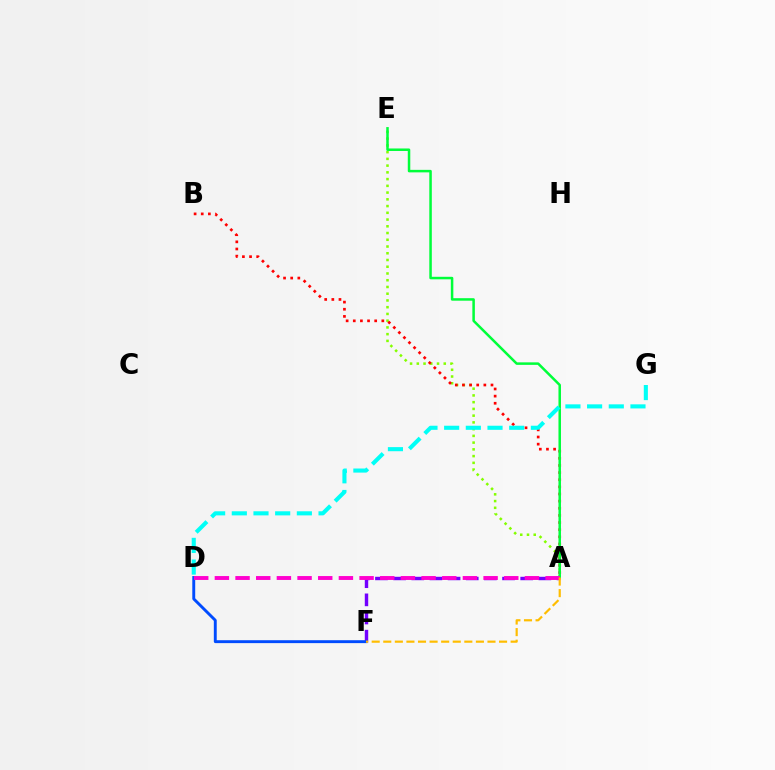{('A', 'F'): [{'color': '#7200ff', 'line_style': 'dashed', 'thickness': 2.47}, {'color': '#ffbd00', 'line_style': 'dashed', 'thickness': 1.57}], ('A', 'E'): [{'color': '#84ff00', 'line_style': 'dotted', 'thickness': 1.83}, {'color': '#00ff39', 'line_style': 'solid', 'thickness': 1.81}], ('D', 'F'): [{'color': '#004bff', 'line_style': 'solid', 'thickness': 2.09}], ('A', 'B'): [{'color': '#ff0000', 'line_style': 'dotted', 'thickness': 1.94}], ('D', 'G'): [{'color': '#00fff6', 'line_style': 'dashed', 'thickness': 2.95}], ('A', 'D'): [{'color': '#ff00cf', 'line_style': 'dashed', 'thickness': 2.81}]}